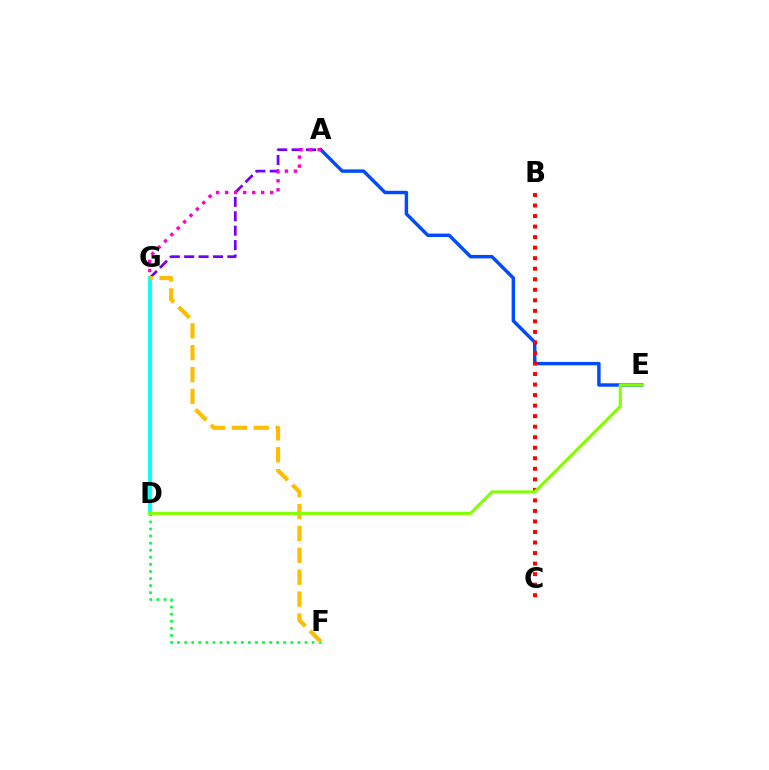{('D', 'F'): [{'color': '#00ff39', 'line_style': 'dotted', 'thickness': 1.92}], ('A', 'E'): [{'color': '#004bff', 'line_style': 'solid', 'thickness': 2.47}], ('A', 'G'): [{'color': '#7200ff', 'line_style': 'dashed', 'thickness': 1.96}, {'color': '#ff00cf', 'line_style': 'dotted', 'thickness': 2.45}], ('D', 'G'): [{'color': '#00fff6', 'line_style': 'solid', 'thickness': 2.76}], ('F', 'G'): [{'color': '#ffbd00', 'line_style': 'dashed', 'thickness': 2.97}], ('B', 'C'): [{'color': '#ff0000', 'line_style': 'dotted', 'thickness': 2.86}], ('D', 'E'): [{'color': '#84ff00', 'line_style': 'solid', 'thickness': 2.25}]}